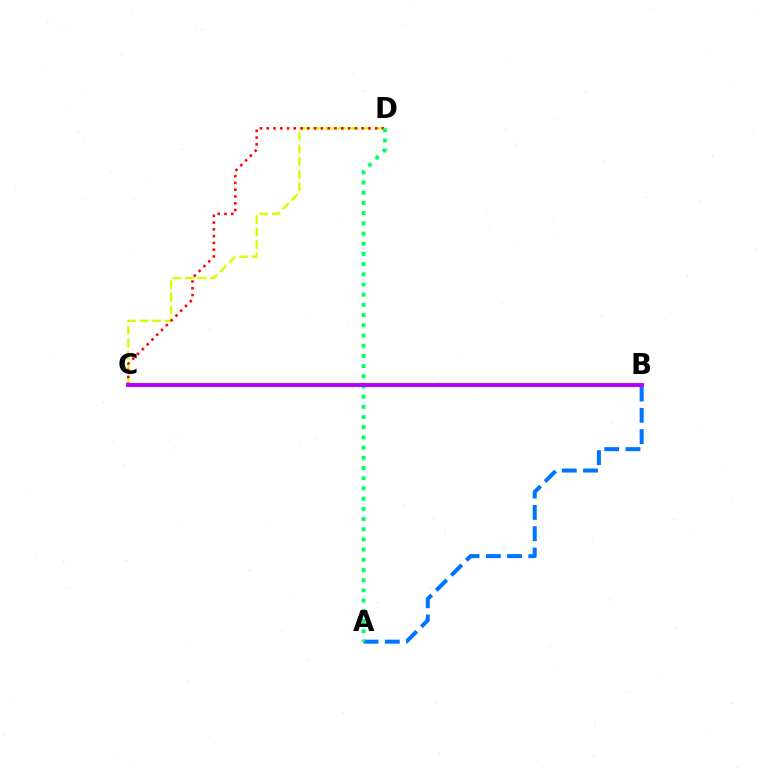{('C', 'D'): [{'color': '#d1ff00', 'line_style': 'dashed', 'thickness': 1.71}, {'color': '#ff0000', 'line_style': 'dotted', 'thickness': 1.84}], ('A', 'B'): [{'color': '#0074ff', 'line_style': 'dashed', 'thickness': 2.89}], ('A', 'D'): [{'color': '#00ff5c', 'line_style': 'dotted', 'thickness': 2.77}], ('B', 'C'): [{'color': '#b900ff', 'line_style': 'solid', 'thickness': 2.85}]}